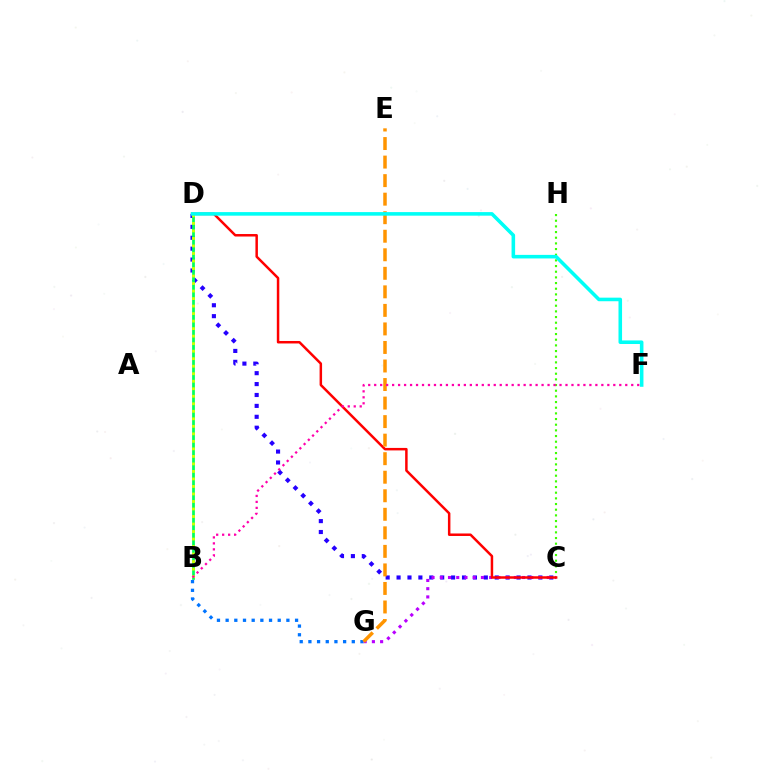{('C', 'D'): [{'color': '#2500ff', 'line_style': 'dotted', 'thickness': 2.96}, {'color': '#ff0000', 'line_style': 'solid', 'thickness': 1.79}], ('B', 'G'): [{'color': '#0074ff', 'line_style': 'dotted', 'thickness': 2.36}], ('C', 'H'): [{'color': '#3dff00', 'line_style': 'dotted', 'thickness': 1.54}], ('B', 'D'): [{'color': '#00ff5c', 'line_style': 'solid', 'thickness': 1.97}, {'color': '#d1ff00', 'line_style': 'dotted', 'thickness': 2.04}], ('C', 'G'): [{'color': '#b900ff', 'line_style': 'dotted', 'thickness': 2.24}], ('E', 'G'): [{'color': '#ff9400', 'line_style': 'dashed', 'thickness': 2.52}], ('D', 'F'): [{'color': '#00fff6', 'line_style': 'solid', 'thickness': 2.57}], ('B', 'F'): [{'color': '#ff00ac', 'line_style': 'dotted', 'thickness': 1.62}]}